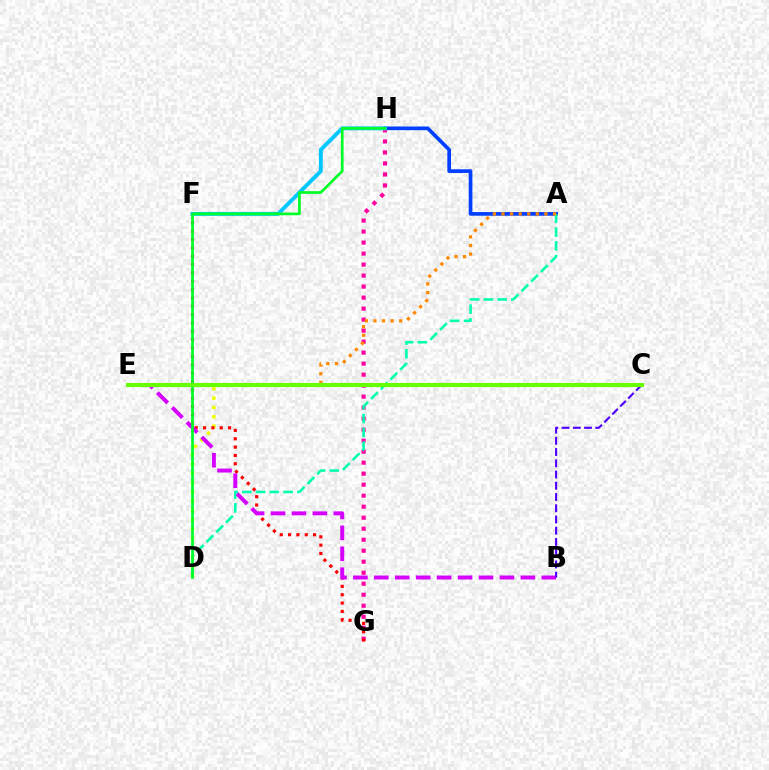{('A', 'H'): [{'color': '#003fff', 'line_style': 'solid', 'thickness': 2.65}], ('C', 'D'): [{'color': '#eeff00', 'line_style': 'dotted', 'thickness': 2.53}], ('G', 'H'): [{'color': '#ff00a0', 'line_style': 'dotted', 'thickness': 2.99}], ('F', 'G'): [{'color': '#ff0000', 'line_style': 'dotted', 'thickness': 2.27}], ('A', 'D'): [{'color': '#00ffaf', 'line_style': 'dashed', 'thickness': 1.87}], ('A', 'E'): [{'color': '#ff8800', 'line_style': 'dotted', 'thickness': 2.33}], ('F', 'H'): [{'color': '#00c7ff', 'line_style': 'solid', 'thickness': 2.82}], ('B', 'E'): [{'color': '#d600ff', 'line_style': 'dashed', 'thickness': 2.84}], ('D', 'H'): [{'color': '#00ff27', 'line_style': 'solid', 'thickness': 1.95}], ('B', 'C'): [{'color': '#4f00ff', 'line_style': 'dashed', 'thickness': 1.53}], ('C', 'E'): [{'color': '#66ff00', 'line_style': 'solid', 'thickness': 2.93}]}